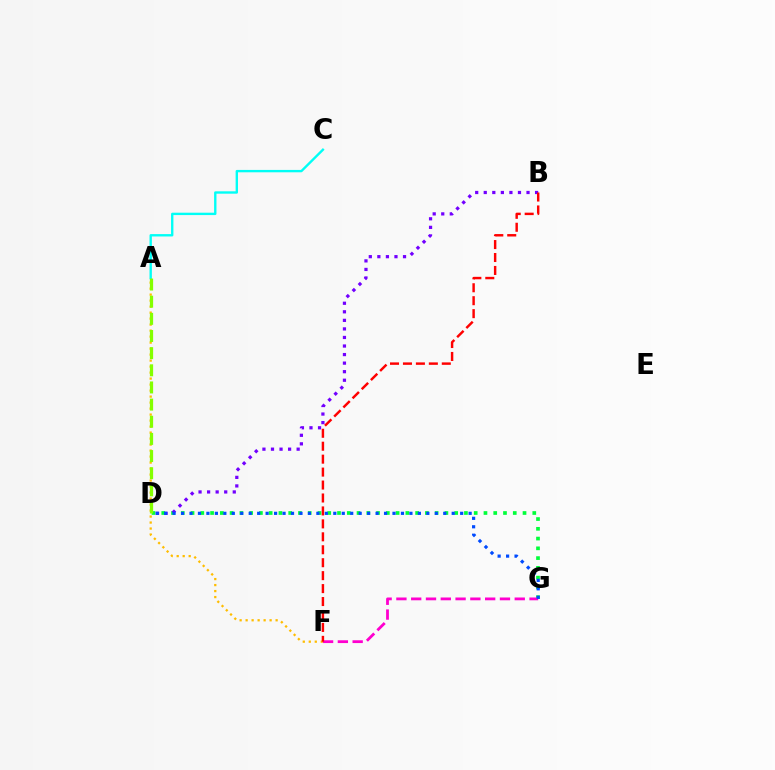{('A', 'F'): [{'color': '#ffbd00', 'line_style': 'dotted', 'thickness': 1.63}], ('A', 'C'): [{'color': '#00fff6', 'line_style': 'solid', 'thickness': 1.71}], ('D', 'G'): [{'color': '#00ff39', 'line_style': 'dotted', 'thickness': 2.65}, {'color': '#004bff', 'line_style': 'dotted', 'thickness': 2.3}], ('F', 'G'): [{'color': '#ff00cf', 'line_style': 'dashed', 'thickness': 2.01}], ('B', 'D'): [{'color': '#7200ff', 'line_style': 'dotted', 'thickness': 2.32}], ('B', 'F'): [{'color': '#ff0000', 'line_style': 'dashed', 'thickness': 1.76}], ('A', 'D'): [{'color': '#84ff00', 'line_style': 'dashed', 'thickness': 2.33}]}